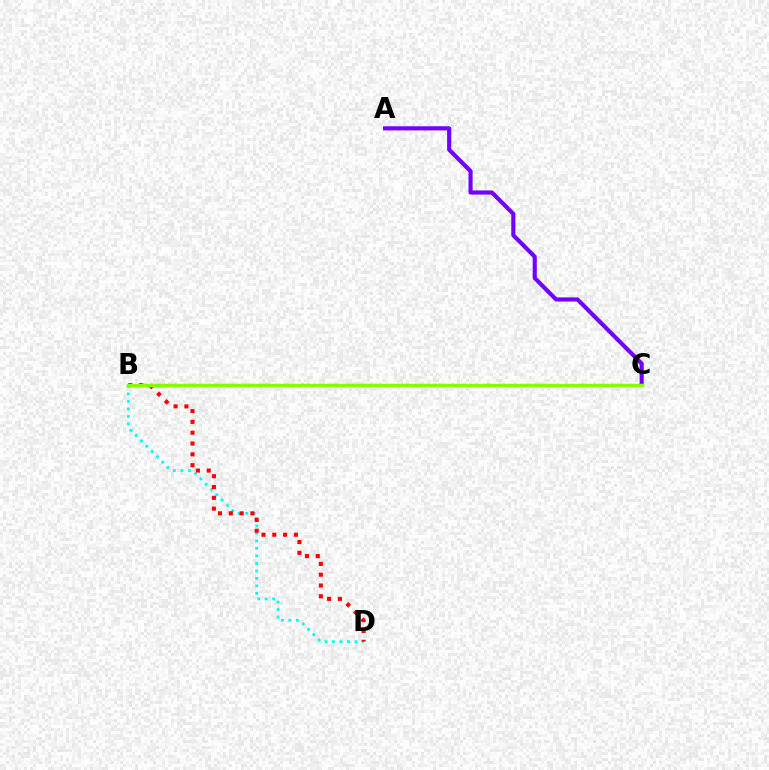{('B', 'D'): [{'color': '#00fff6', 'line_style': 'dotted', 'thickness': 2.04}, {'color': '#ff0000', 'line_style': 'dotted', 'thickness': 2.94}], ('A', 'C'): [{'color': '#7200ff', 'line_style': 'solid', 'thickness': 2.97}], ('B', 'C'): [{'color': '#84ff00', 'line_style': 'solid', 'thickness': 2.5}]}